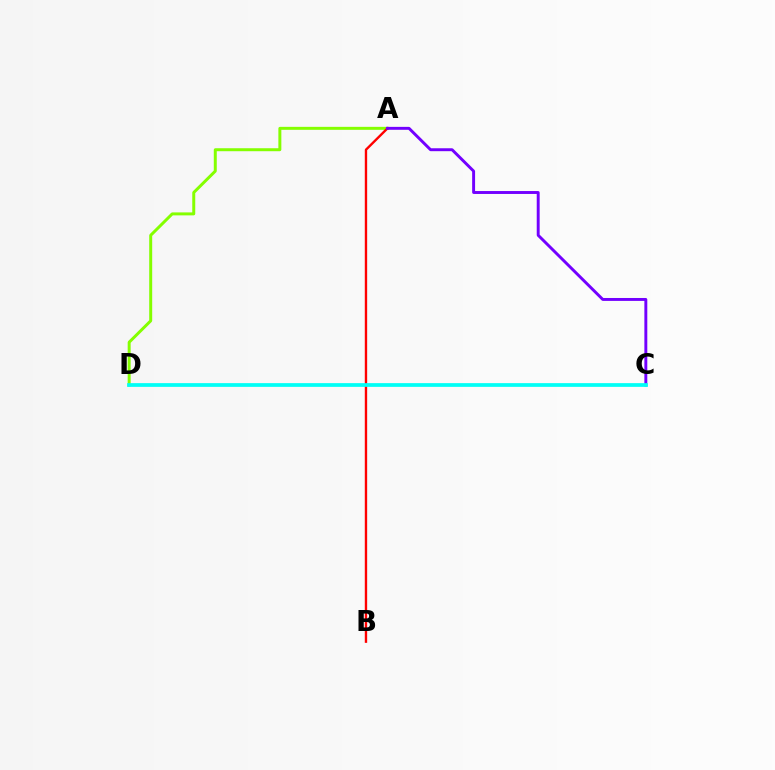{('A', 'D'): [{'color': '#84ff00', 'line_style': 'solid', 'thickness': 2.14}], ('A', 'B'): [{'color': '#ff0000', 'line_style': 'solid', 'thickness': 1.7}], ('A', 'C'): [{'color': '#7200ff', 'line_style': 'solid', 'thickness': 2.1}], ('C', 'D'): [{'color': '#00fff6', 'line_style': 'solid', 'thickness': 2.68}]}